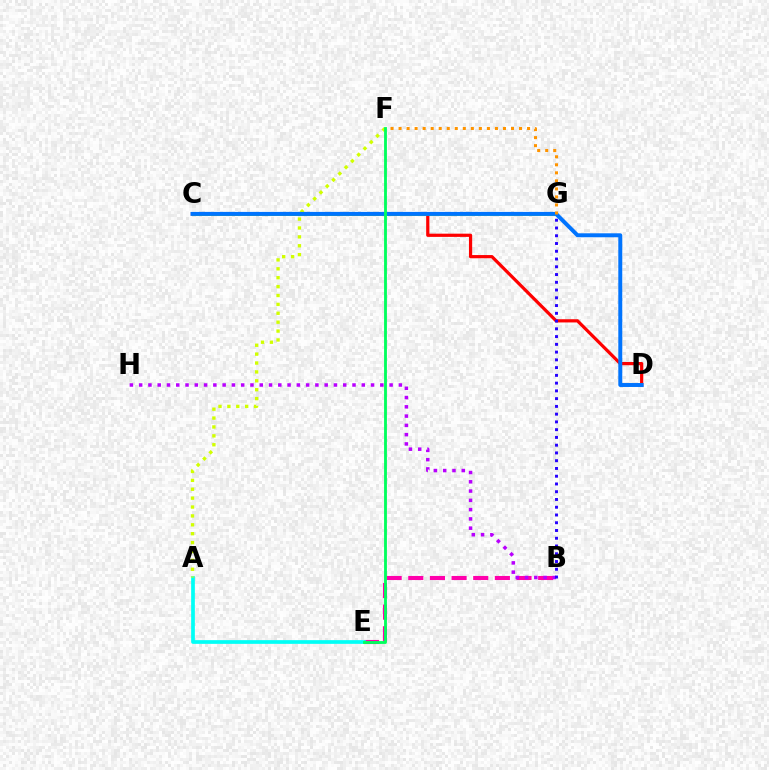{('B', 'E'): [{'color': '#ff00ac', 'line_style': 'dashed', 'thickness': 2.94}], ('A', 'E'): [{'color': '#00fff6', 'line_style': 'solid', 'thickness': 2.67}], ('A', 'F'): [{'color': '#d1ff00', 'line_style': 'dotted', 'thickness': 2.42}], ('C', 'D'): [{'color': '#ff0000', 'line_style': 'solid', 'thickness': 2.31}, {'color': '#0074ff', 'line_style': 'solid', 'thickness': 2.85}], ('B', 'H'): [{'color': '#b900ff', 'line_style': 'dotted', 'thickness': 2.52}], ('C', 'G'): [{'color': '#3dff00', 'line_style': 'solid', 'thickness': 1.8}], ('E', 'F'): [{'color': '#00ff5c', 'line_style': 'solid', 'thickness': 2.04}], ('F', 'G'): [{'color': '#ff9400', 'line_style': 'dotted', 'thickness': 2.18}], ('B', 'G'): [{'color': '#2500ff', 'line_style': 'dotted', 'thickness': 2.11}]}